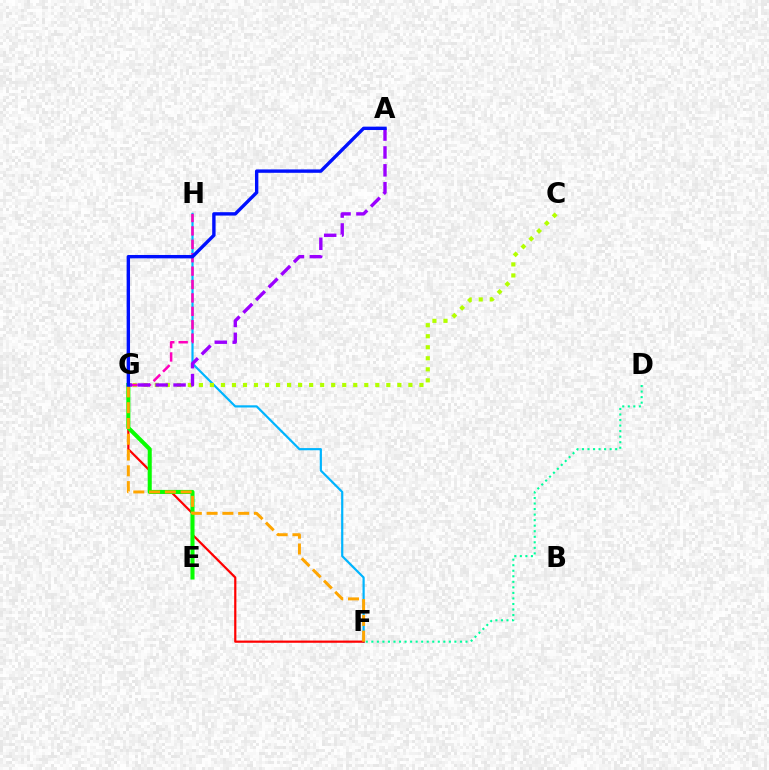{('F', 'H'): [{'color': '#00b5ff', 'line_style': 'solid', 'thickness': 1.58}], ('F', 'G'): [{'color': '#ff0000', 'line_style': 'solid', 'thickness': 1.59}, {'color': '#ffa500', 'line_style': 'dashed', 'thickness': 2.14}], ('C', 'G'): [{'color': '#b3ff00', 'line_style': 'dotted', 'thickness': 3.0}], ('E', 'G'): [{'color': '#08ff00', 'line_style': 'solid', 'thickness': 2.92}], ('D', 'F'): [{'color': '#00ff9d', 'line_style': 'dotted', 'thickness': 1.5}], ('G', 'H'): [{'color': '#ff00bd', 'line_style': 'dashed', 'thickness': 1.82}], ('A', 'G'): [{'color': '#9b00ff', 'line_style': 'dashed', 'thickness': 2.43}, {'color': '#0010ff', 'line_style': 'solid', 'thickness': 2.44}]}